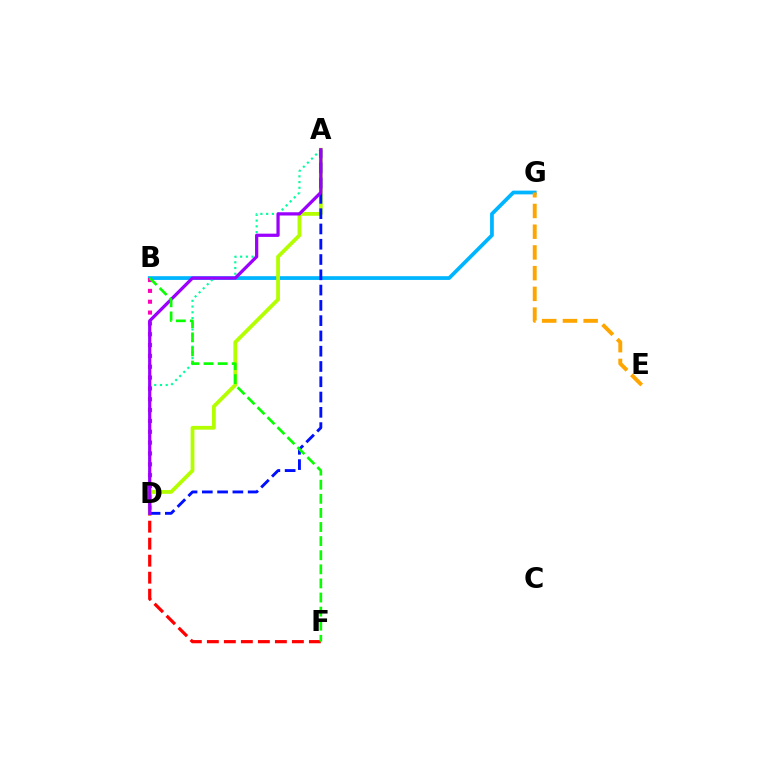{('B', 'G'): [{'color': '#00b5ff', 'line_style': 'solid', 'thickness': 2.7}], ('D', 'F'): [{'color': '#ff0000', 'line_style': 'dashed', 'thickness': 2.31}], ('B', 'D'): [{'color': '#ff00bd', 'line_style': 'dotted', 'thickness': 2.94}], ('A', 'D'): [{'color': '#00ff9d', 'line_style': 'dotted', 'thickness': 1.56}, {'color': '#b3ff00', 'line_style': 'solid', 'thickness': 2.72}, {'color': '#0010ff', 'line_style': 'dashed', 'thickness': 2.08}, {'color': '#9b00ff', 'line_style': 'solid', 'thickness': 2.33}], ('E', 'G'): [{'color': '#ffa500', 'line_style': 'dashed', 'thickness': 2.82}], ('B', 'F'): [{'color': '#08ff00', 'line_style': 'dashed', 'thickness': 1.92}]}